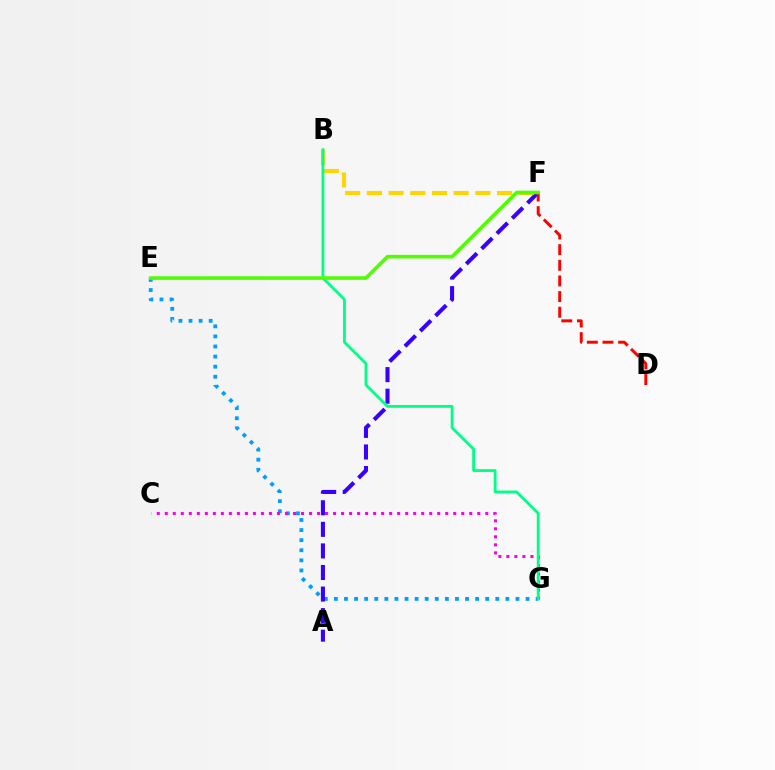{('E', 'G'): [{'color': '#009eff', 'line_style': 'dotted', 'thickness': 2.74}], ('C', 'G'): [{'color': '#ff00ed', 'line_style': 'dotted', 'thickness': 2.18}], ('A', 'F'): [{'color': '#3700ff', 'line_style': 'dashed', 'thickness': 2.93}], ('B', 'F'): [{'color': '#ffd500', 'line_style': 'dashed', 'thickness': 2.95}], ('B', 'G'): [{'color': '#00ff86', 'line_style': 'solid', 'thickness': 2.03}], ('D', 'F'): [{'color': '#ff0000', 'line_style': 'dashed', 'thickness': 2.13}], ('E', 'F'): [{'color': '#4fff00', 'line_style': 'solid', 'thickness': 2.58}]}